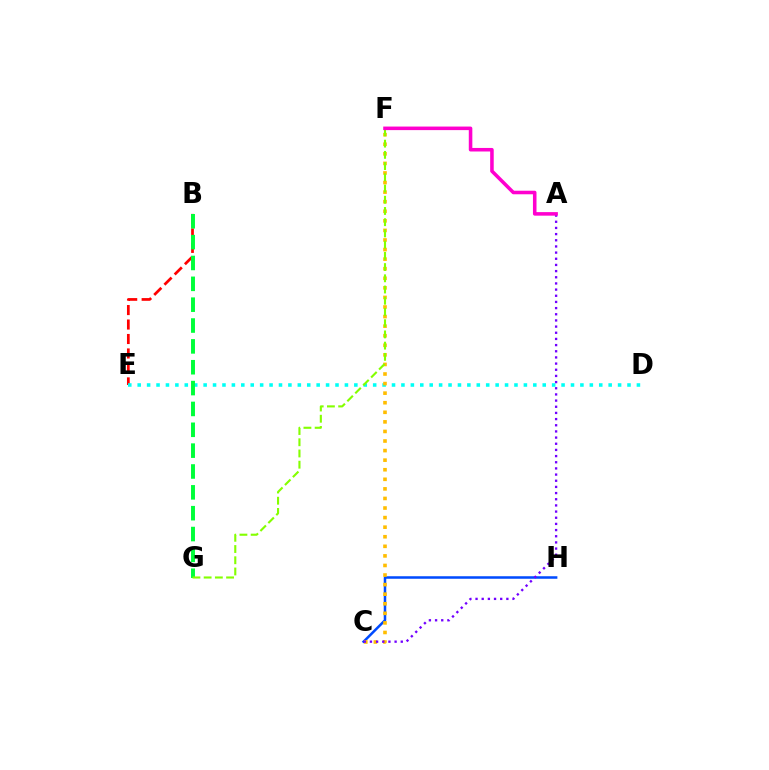{('B', 'E'): [{'color': '#ff0000', 'line_style': 'dashed', 'thickness': 1.97}], ('D', 'E'): [{'color': '#00fff6', 'line_style': 'dotted', 'thickness': 2.56}], ('C', 'H'): [{'color': '#004bff', 'line_style': 'solid', 'thickness': 1.82}], ('B', 'G'): [{'color': '#00ff39', 'line_style': 'dashed', 'thickness': 2.83}], ('C', 'F'): [{'color': '#ffbd00', 'line_style': 'dotted', 'thickness': 2.6}], ('A', 'C'): [{'color': '#7200ff', 'line_style': 'dotted', 'thickness': 1.68}], ('F', 'G'): [{'color': '#84ff00', 'line_style': 'dashed', 'thickness': 1.52}], ('A', 'F'): [{'color': '#ff00cf', 'line_style': 'solid', 'thickness': 2.56}]}